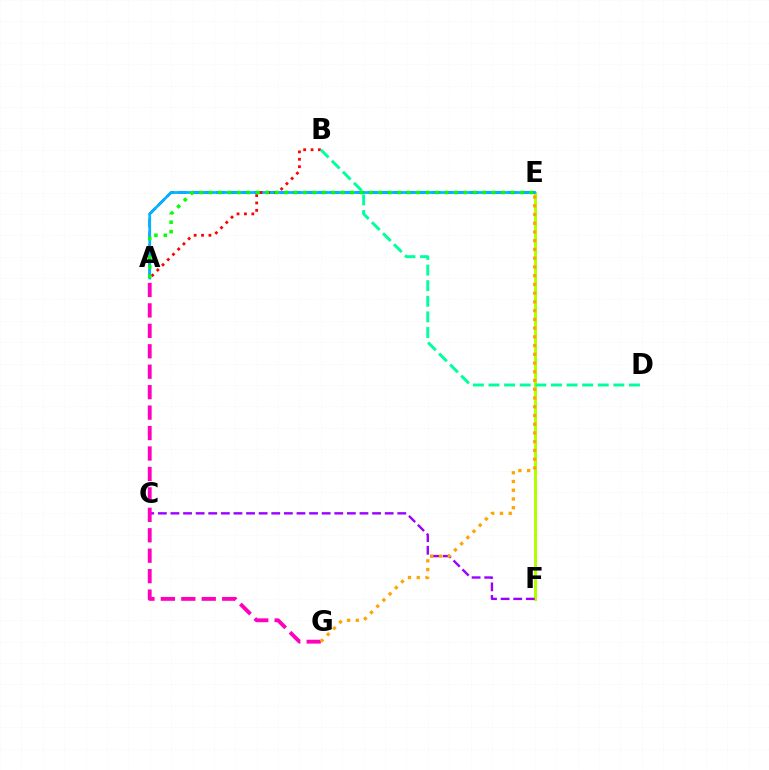{('E', 'F'): [{'color': '#b3ff00', 'line_style': 'solid', 'thickness': 2.16}], ('A', 'E'): [{'color': '#0010ff', 'line_style': 'dashed', 'thickness': 1.72}, {'color': '#00b5ff', 'line_style': 'solid', 'thickness': 1.96}, {'color': '#08ff00', 'line_style': 'dotted', 'thickness': 2.56}], ('A', 'B'): [{'color': '#ff0000', 'line_style': 'dotted', 'thickness': 2.01}], ('C', 'F'): [{'color': '#9b00ff', 'line_style': 'dashed', 'thickness': 1.71}], ('A', 'G'): [{'color': '#ff00bd', 'line_style': 'dashed', 'thickness': 2.78}], ('B', 'D'): [{'color': '#00ff9d', 'line_style': 'dashed', 'thickness': 2.12}], ('E', 'G'): [{'color': '#ffa500', 'line_style': 'dotted', 'thickness': 2.37}]}